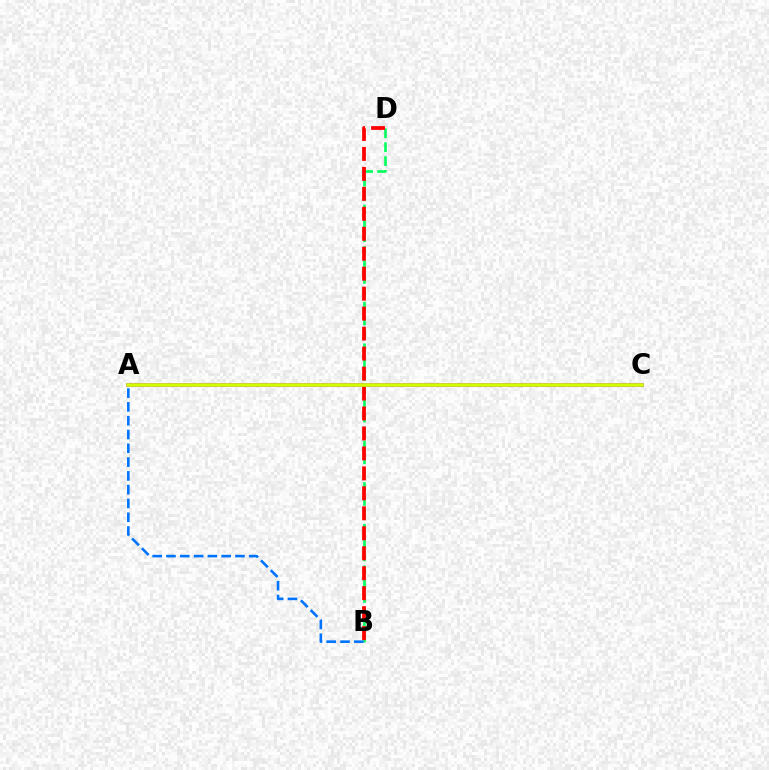{('A', 'C'): [{'color': '#b900ff', 'line_style': 'solid', 'thickness': 2.56}, {'color': '#d1ff00', 'line_style': 'solid', 'thickness': 2.57}], ('B', 'D'): [{'color': '#00ff5c', 'line_style': 'dashed', 'thickness': 1.89}, {'color': '#ff0000', 'line_style': 'dashed', 'thickness': 2.71}], ('A', 'B'): [{'color': '#0074ff', 'line_style': 'dashed', 'thickness': 1.87}]}